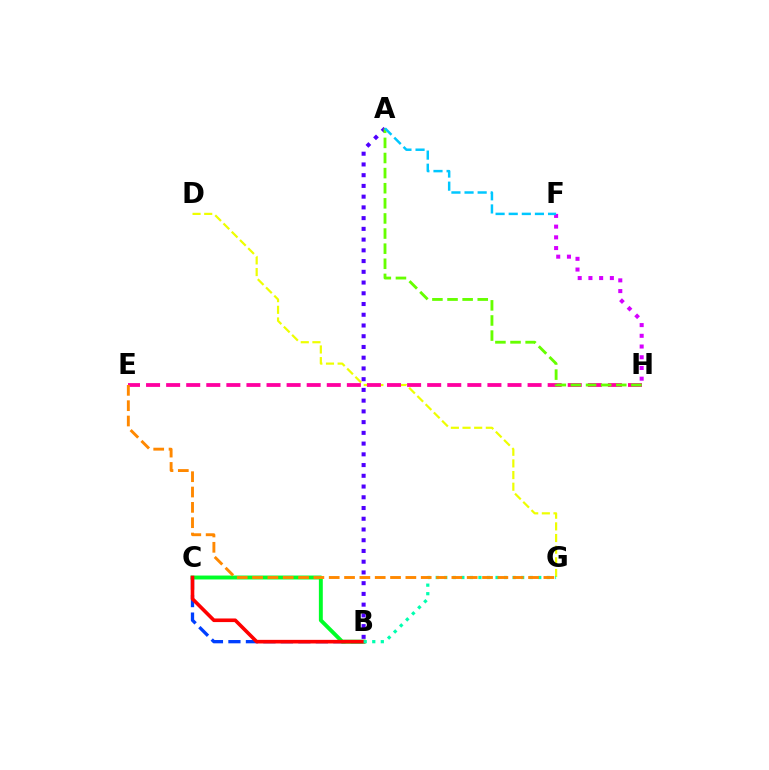{('A', 'B'): [{'color': '#4f00ff', 'line_style': 'dotted', 'thickness': 2.92}], ('B', 'C'): [{'color': '#003fff', 'line_style': 'dashed', 'thickness': 2.38}, {'color': '#00ff27', 'line_style': 'solid', 'thickness': 2.82}, {'color': '#ff0000', 'line_style': 'solid', 'thickness': 2.6}], ('D', 'G'): [{'color': '#eeff00', 'line_style': 'dashed', 'thickness': 1.58}], ('E', 'H'): [{'color': '#ff00a0', 'line_style': 'dashed', 'thickness': 2.73}], ('B', 'G'): [{'color': '#00ffaf', 'line_style': 'dotted', 'thickness': 2.32}], ('E', 'G'): [{'color': '#ff8800', 'line_style': 'dashed', 'thickness': 2.08}], ('F', 'H'): [{'color': '#d600ff', 'line_style': 'dotted', 'thickness': 2.91}], ('A', 'H'): [{'color': '#66ff00', 'line_style': 'dashed', 'thickness': 2.05}], ('A', 'F'): [{'color': '#00c7ff', 'line_style': 'dashed', 'thickness': 1.78}]}